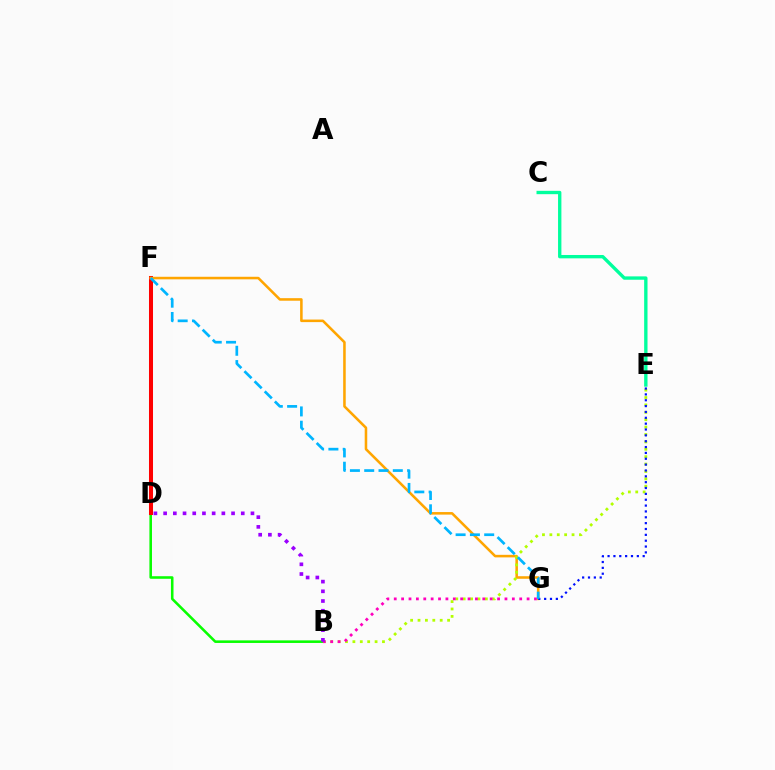{('C', 'E'): [{'color': '#00ff9d', 'line_style': 'solid', 'thickness': 2.42}], ('B', 'D'): [{'color': '#08ff00', 'line_style': 'solid', 'thickness': 1.85}, {'color': '#9b00ff', 'line_style': 'dotted', 'thickness': 2.64}], ('D', 'F'): [{'color': '#ff0000', 'line_style': 'solid', 'thickness': 2.9}], ('F', 'G'): [{'color': '#ffa500', 'line_style': 'solid', 'thickness': 1.84}, {'color': '#00b5ff', 'line_style': 'dashed', 'thickness': 1.94}], ('B', 'E'): [{'color': '#b3ff00', 'line_style': 'dotted', 'thickness': 2.01}], ('B', 'G'): [{'color': '#ff00bd', 'line_style': 'dotted', 'thickness': 2.01}], ('E', 'G'): [{'color': '#0010ff', 'line_style': 'dotted', 'thickness': 1.59}]}